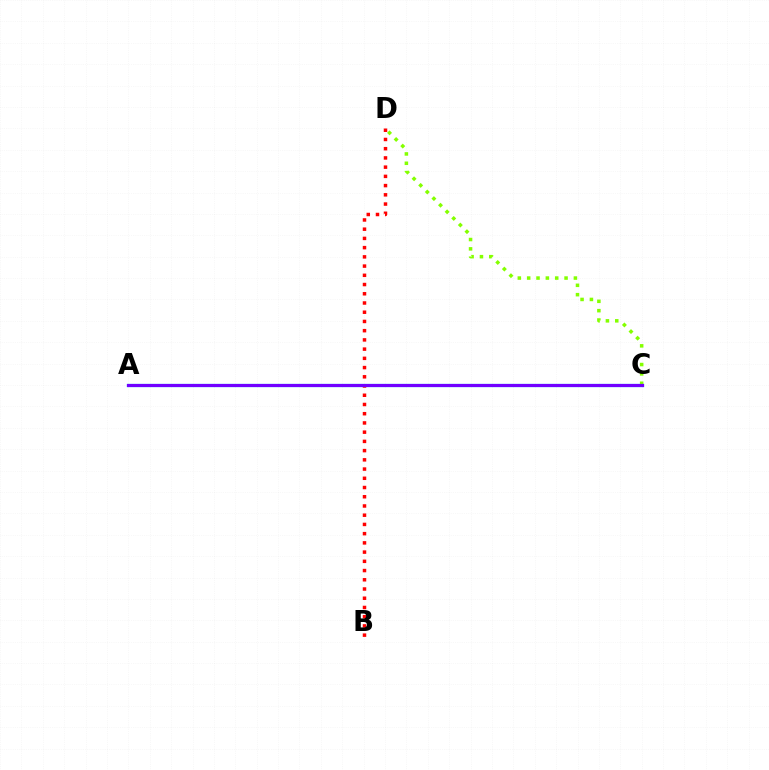{('B', 'D'): [{'color': '#ff0000', 'line_style': 'dotted', 'thickness': 2.51}], ('A', 'C'): [{'color': '#00fff6', 'line_style': 'solid', 'thickness': 2.31}, {'color': '#7200ff', 'line_style': 'solid', 'thickness': 2.29}], ('C', 'D'): [{'color': '#84ff00', 'line_style': 'dotted', 'thickness': 2.54}]}